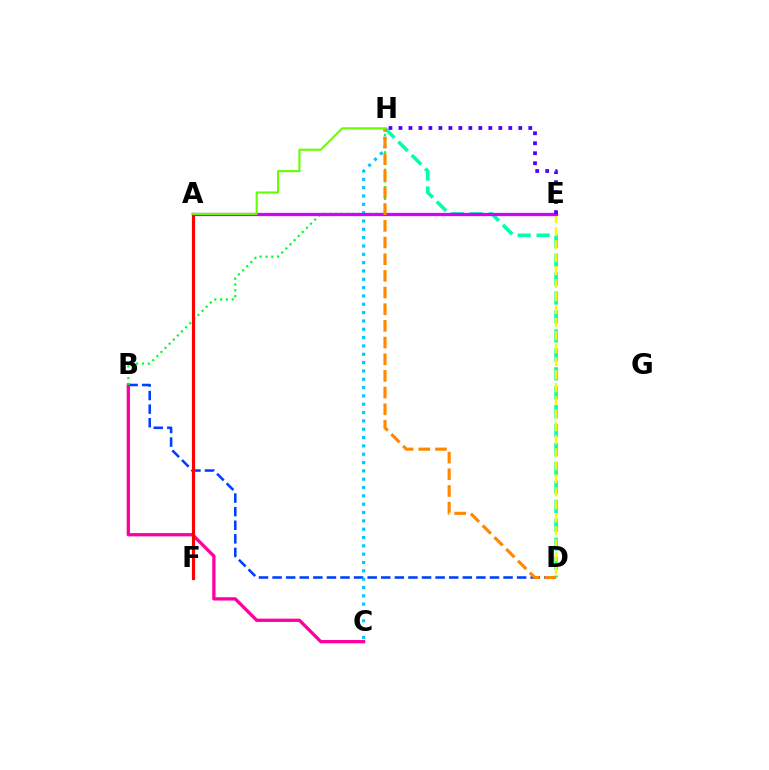{('B', 'D'): [{'color': '#003fff', 'line_style': 'dashed', 'thickness': 1.85}], ('B', 'C'): [{'color': '#ff00a0', 'line_style': 'solid', 'thickness': 2.38}], ('D', 'H'): [{'color': '#00ffaf', 'line_style': 'dashed', 'thickness': 2.57}, {'color': '#ff8800', 'line_style': 'dashed', 'thickness': 2.26}], ('B', 'H'): [{'color': '#00ff27', 'line_style': 'dotted', 'thickness': 1.58}], ('C', 'H'): [{'color': '#00c7ff', 'line_style': 'dotted', 'thickness': 2.26}], ('D', 'E'): [{'color': '#eeff00', 'line_style': 'dashed', 'thickness': 1.77}], ('A', 'E'): [{'color': '#d600ff', 'line_style': 'solid', 'thickness': 2.34}], ('A', 'F'): [{'color': '#ff0000', 'line_style': 'solid', 'thickness': 2.27}], ('E', 'H'): [{'color': '#4f00ff', 'line_style': 'dotted', 'thickness': 2.71}], ('A', 'H'): [{'color': '#66ff00', 'line_style': 'solid', 'thickness': 1.52}]}